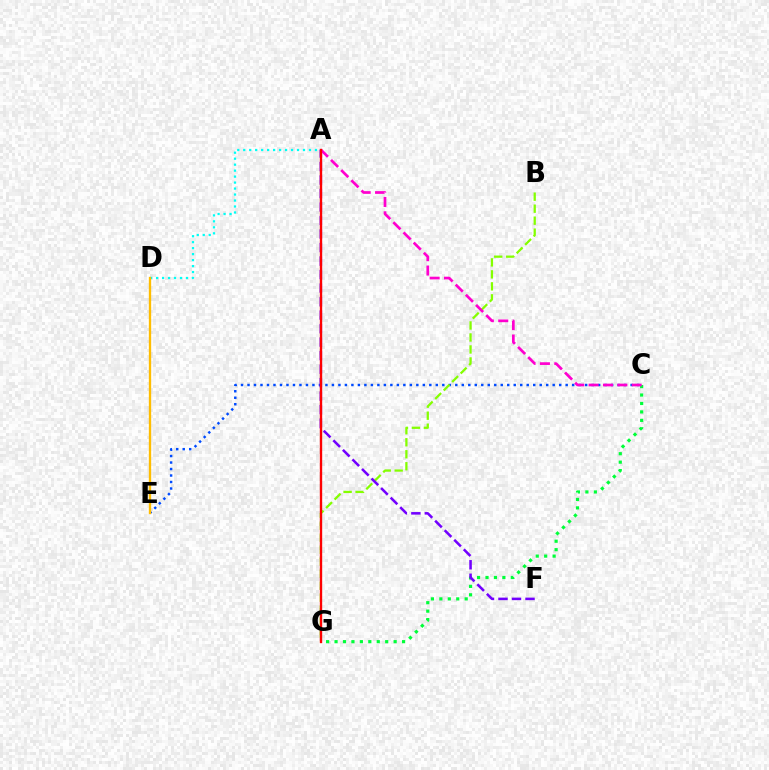{('C', 'E'): [{'color': '#004bff', 'line_style': 'dotted', 'thickness': 1.76}], ('C', 'G'): [{'color': '#00ff39', 'line_style': 'dotted', 'thickness': 2.29}], ('A', 'D'): [{'color': '#00fff6', 'line_style': 'dotted', 'thickness': 1.62}], ('B', 'G'): [{'color': '#84ff00', 'line_style': 'dashed', 'thickness': 1.63}], ('A', 'F'): [{'color': '#7200ff', 'line_style': 'dashed', 'thickness': 1.84}], ('D', 'E'): [{'color': '#ffbd00', 'line_style': 'solid', 'thickness': 1.68}], ('A', 'C'): [{'color': '#ff00cf', 'line_style': 'dashed', 'thickness': 1.95}], ('A', 'G'): [{'color': '#ff0000', 'line_style': 'solid', 'thickness': 1.7}]}